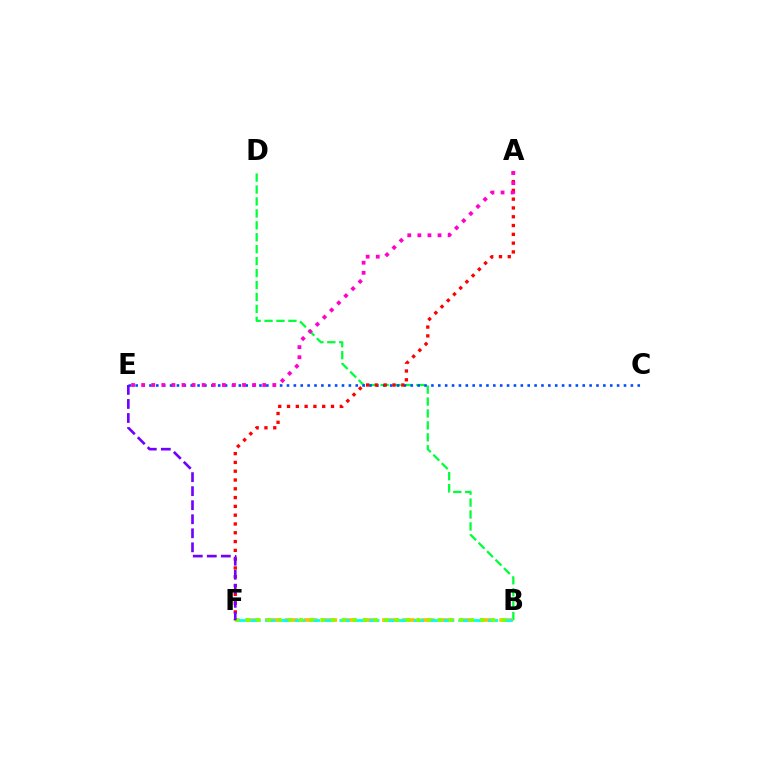{('B', 'F'): [{'color': '#ffbd00', 'line_style': 'dashed', 'thickness': 2.65}, {'color': '#00fff6', 'line_style': 'dashed', 'thickness': 2.02}, {'color': '#84ff00', 'line_style': 'dotted', 'thickness': 2.9}], ('B', 'D'): [{'color': '#00ff39', 'line_style': 'dashed', 'thickness': 1.62}], ('C', 'E'): [{'color': '#004bff', 'line_style': 'dotted', 'thickness': 1.87}], ('A', 'F'): [{'color': '#ff0000', 'line_style': 'dotted', 'thickness': 2.39}], ('E', 'F'): [{'color': '#7200ff', 'line_style': 'dashed', 'thickness': 1.91}], ('A', 'E'): [{'color': '#ff00cf', 'line_style': 'dotted', 'thickness': 2.74}]}